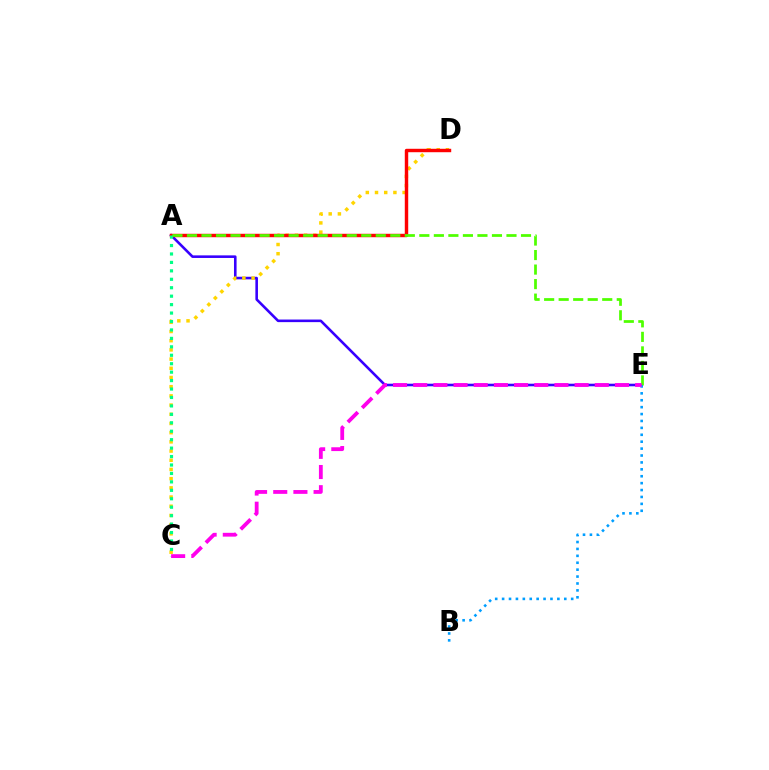{('A', 'E'): [{'color': '#3700ff', 'line_style': 'solid', 'thickness': 1.86}, {'color': '#4fff00', 'line_style': 'dashed', 'thickness': 1.97}], ('C', 'D'): [{'color': '#ffd500', 'line_style': 'dotted', 'thickness': 2.5}], ('A', 'D'): [{'color': '#ff0000', 'line_style': 'solid', 'thickness': 2.47}], ('B', 'E'): [{'color': '#009eff', 'line_style': 'dotted', 'thickness': 1.88}], ('A', 'C'): [{'color': '#00ff86', 'line_style': 'dotted', 'thickness': 2.29}], ('C', 'E'): [{'color': '#ff00ed', 'line_style': 'dashed', 'thickness': 2.74}]}